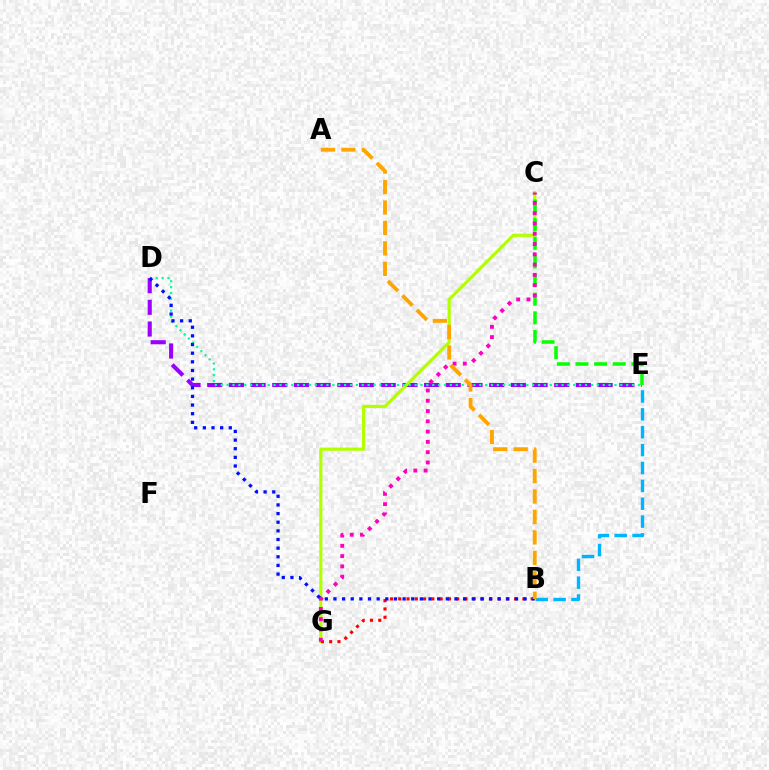{('D', 'E'): [{'color': '#9b00ff', 'line_style': 'dashed', 'thickness': 2.95}, {'color': '#00ff9d', 'line_style': 'dotted', 'thickness': 1.6}], ('C', 'G'): [{'color': '#b3ff00', 'line_style': 'solid', 'thickness': 2.28}, {'color': '#ff00bd', 'line_style': 'dotted', 'thickness': 2.79}], ('C', 'E'): [{'color': '#08ff00', 'line_style': 'dashed', 'thickness': 2.53}], ('B', 'E'): [{'color': '#00b5ff', 'line_style': 'dashed', 'thickness': 2.43}], ('B', 'G'): [{'color': '#ff0000', 'line_style': 'dotted', 'thickness': 2.25}], ('B', 'D'): [{'color': '#0010ff', 'line_style': 'dotted', 'thickness': 2.35}], ('A', 'B'): [{'color': '#ffa500', 'line_style': 'dashed', 'thickness': 2.78}]}